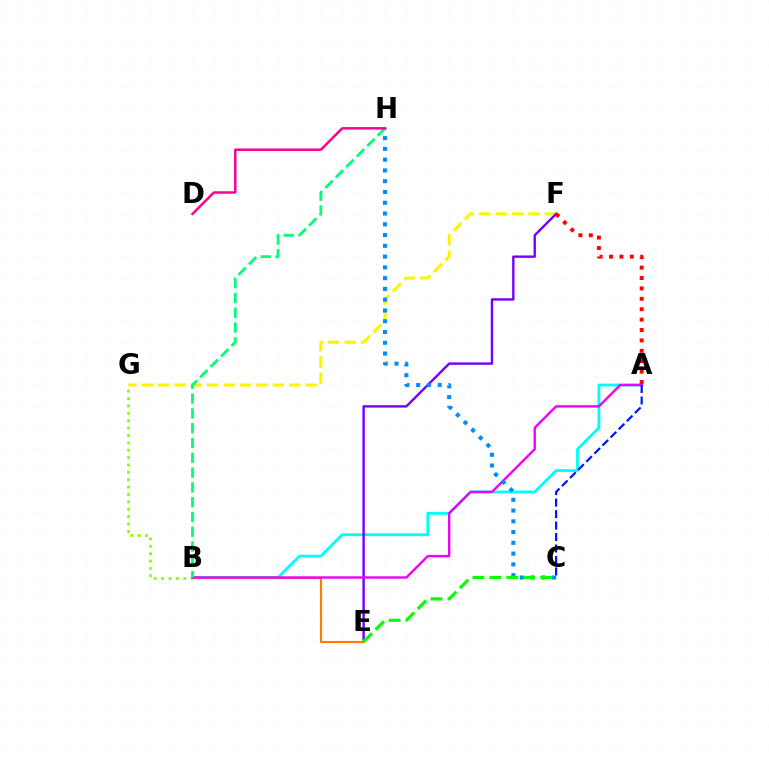{('F', 'G'): [{'color': '#fcf500', 'line_style': 'dashed', 'thickness': 2.22}], ('A', 'B'): [{'color': '#00fff6', 'line_style': 'solid', 'thickness': 2.03}, {'color': '#ee00ff', 'line_style': 'solid', 'thickness': 1.73}], ('E', 'F'): [{'color': '#7200ff', 'line_style': 'solid', 'thickness': 1.72}], ('B', 'E'): [{'color': '#ff7c00', 'line_style': 'solid', 'thickness': 1.51}], ('B', 'G'): [{'color': '#84ff00', 'line_style': 'dotted', 'thickness': 2.01}], ('A', 'F'): [{'color': '#ff0000', 'line_style': 'dotted', 'thickness': 2.83}], ('C', 'H'): [{'color': '#008cff', 'line_style': 'dotted', 'thickness': 2.93}], ('B', 'H'): [{'color': '#00ff74', 'line_style': 'dashed', 'thickness': 2.01}], ('D', 'H'): [{'color': '#ff0094', 'line_style': 'solid', 'thickness': 1.79}], ('C', 'E'): [{'color': '#08ff00', 'line_style': 'dashed', 'thickness': 2.3}], ('A', 'C'): [{'color': '#0010ff', 'line_style': 'dashed', 'thickness': 1.56}]}